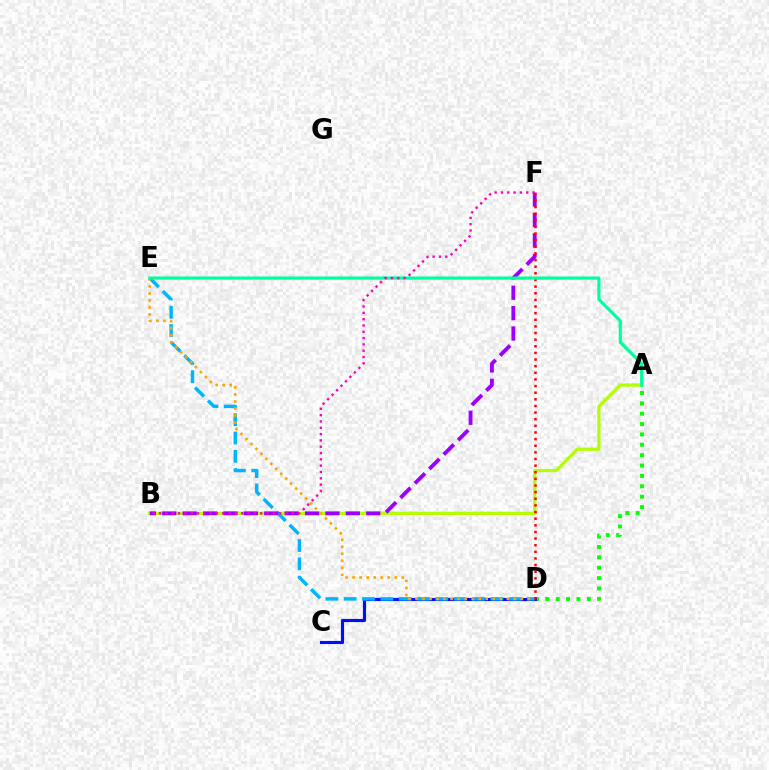{('A', 'D'): [{'color': '#08ff00', 'line_style': 'dotted', 'thickness': 2.82}], ('C', 'D'): [{'color': '#0010ff', 'line_style': 'solid', 'thickness': 2.26}], ('A', 'B'): [{'color': '#b3ff00', 'line_style': 'solid', 'thickness': 2.34}], ('D', 'E'): [{'color': '#00b5ff', 'line_style': 'dashed', 'thickness': 2.49}, {'color': '#ffa500', 'line_style': 'dotted', 'thickness': 1.91}], ('B', 'F'): [{'color': '#9b00ff', 'line_style': 'dashed', 'thickness': 2.77}, {'color': '#ff00bd', 'line_style': 'dotted', 'thickness': 1.72}], ('D', 'F'): [{'color': '#ff0000', 'line_style': 'dotted', 'thickness': 1.8}], ('A', 'E'): [{'color': '#00ff9d', 'line_style': 'solid', 'thickness': 2.28}]}